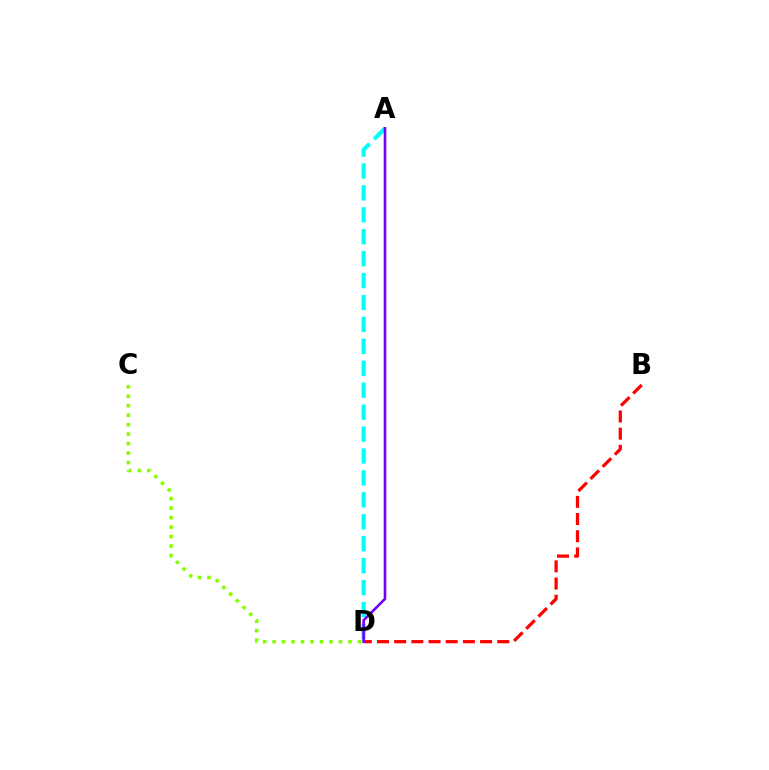{('A', 'D'): [{'color': '#00fff6', 'line_style': 'dashed', 'thickness': 2.98}, {'color': '#7200ff', 'line_style': 'solid', 'thickness': 1.89}], ('B', 'D'): [{'color': '#ff0000', 'line_style': 'dashed', 'thickness': 2.33}], ('C', 'D'): [{'color': '#84ff00', 'line_style': 'dotted', 'thickness': 2.57}]}